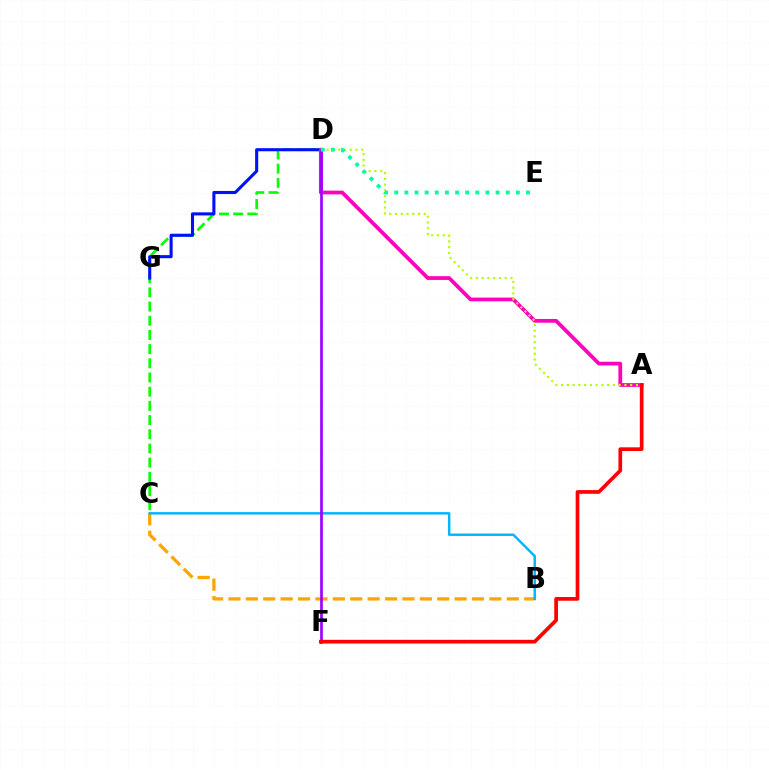{('C', 'D'): [{'color': '#08ff00', 'line_style': 'dashed', 'thickness': 1.93}], ('D', 'G'): [{'color': '#0010ff', 'line_style': 'solid', 'thickness': 2.22}], ('A', 'D'): [{'color': '#ff00bd', 'line_style': 'solid', 'thickness': 2.71}, {'color': '#b3ff00', 'line_style': 'dotted', 'thickness': 1.57}], ('B', 'C'): [{'color': '#ffa500', 'line_style': 'dashed', 'thickness': 2.36}, {'color': '#00b5ff', 'line_style': 'solid', 'thickness': 1.77}], ('D', 'F'): [{'color': '#9b00ff', 'line_style': 'solid', 'thickness': 1.94}], ('D', 'E'): [{'color': '#00ff9d', 'line_style': 'dotted', 'thickness': 2.75}], ('A', 'F'): [{'color': '#ff0000', 'line_style': 'solid', 'thickness': 2.66}]}